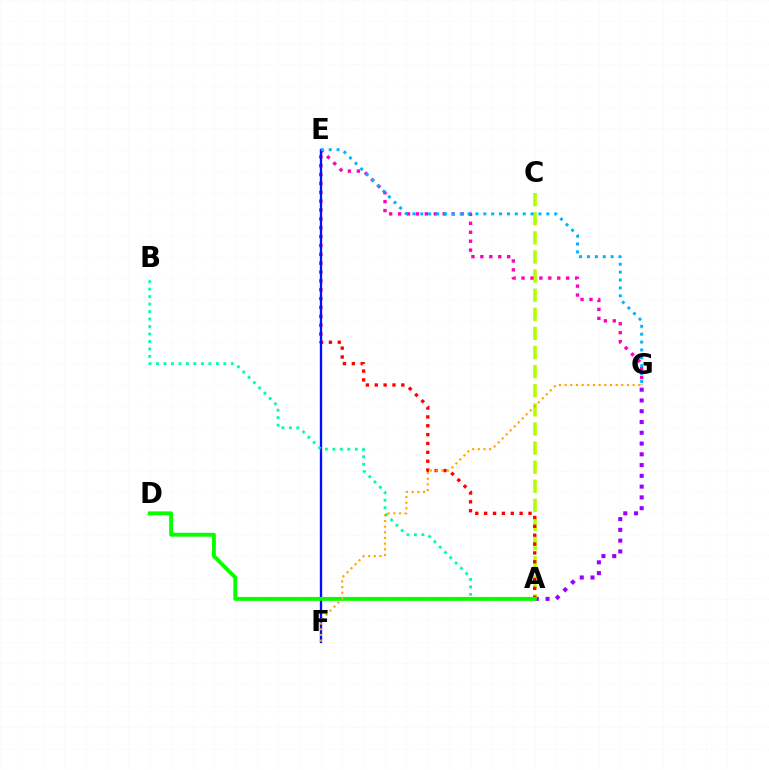{('A', 'G'): [{'color': '#9b00ff', 'line_style': 'dotted', 'thickness': 2.93}], ('A', 'C'): [{'color': '#b3ff00', 'line_style': 'dashed', 'thickness': 2.6}], ('E', 'G'): [{'color': '#ff00bd', 'line_style': 'dotted', 'thickness': 2.43}, {'color': '#00b5ff', 'line_style': 'dotted', 'thickness': 2.14}], ('A', 'E'): [{'color': '#ff0000', 'line_style': 'dotted', 'thickness': 2.41}], ('E', 'F'): [{'color': '#0010ff', 'line_style': 'solid', 'thickness': 1.67}], ('A', 'B'): [{'color': '#00ff9d', 'line_style': 'dotted', 'thickness': 2.03}], ('A', 'D'): [{'color': '#08ff00', 'line_style': 'solid', 'thickness': 2.8}], ('F', 'G'): [{'color': '#ffa500', 'line_style': 'dotted', 'thickness': 1.54}]}